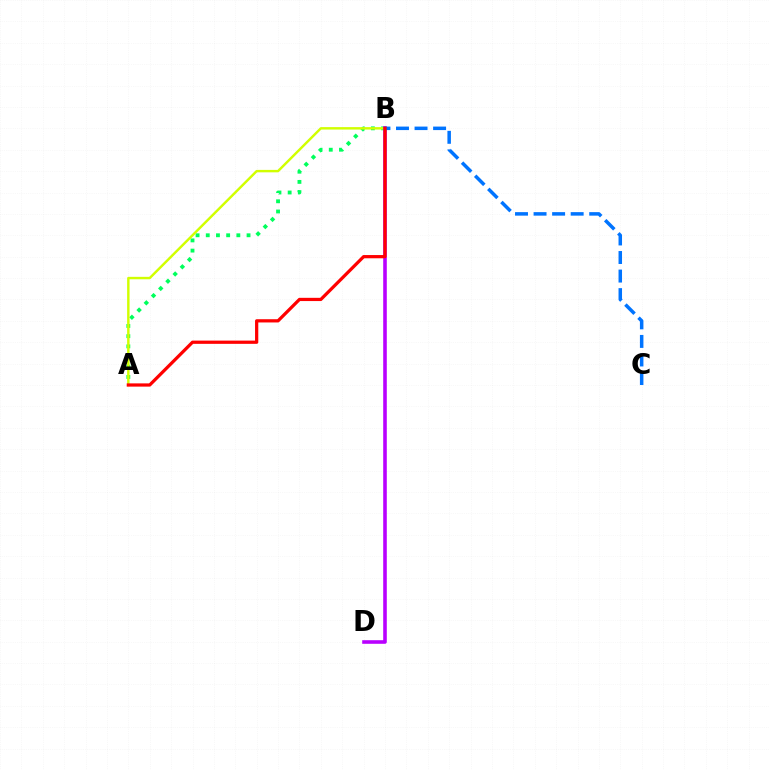{('A', 'B'): [{'color': '#00ff5c', 'line_style': 'dotted', 'thickness': 2.77}, {'color': '#d1ff00', 'line_style': 'solid', 'thickness': 1.75}, {'color': '#ff0000', 'line_style': 'solid', 'thickness': 2.33}], ('B', 'D'): [{'color': '#b900ff', 'line_style': 'solid', 'thickness': 2.59}], ('B', 'C'): [{'color': '#0074ff', 'line_style': 'dashed', 'thickness': 2.52}]}